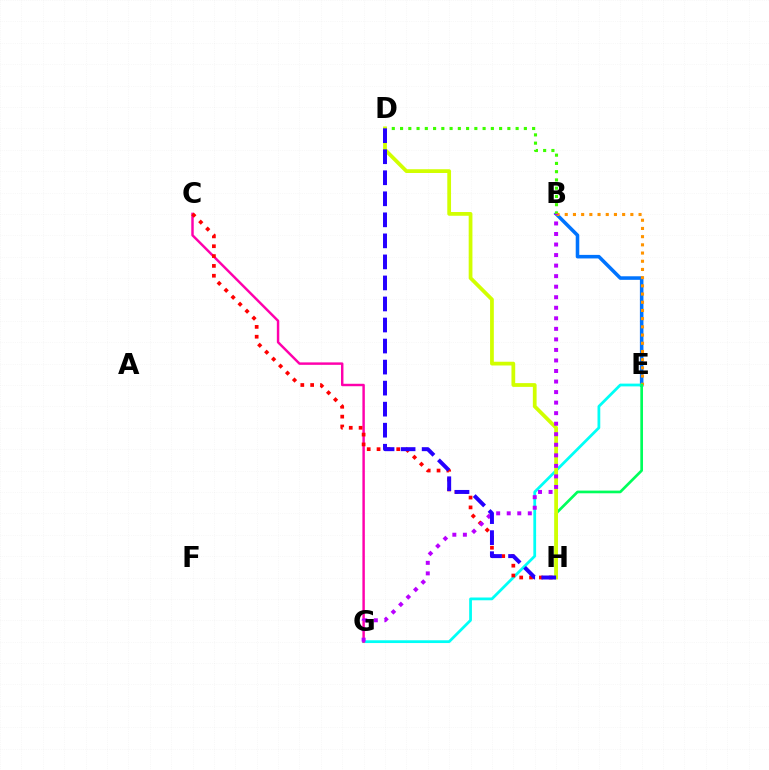{('B', 'E'): [{'color': '#0074ff', 'line_style': 'solid', 'thickness': 2.56}, {'color': '#ff9400', 'line_style': 'dotted', 'thickness': 2.23}], ('E', 'G'): [{'color': '#00fff6', 'line_style': 'solid', 'thickness': 1.99}], ('B', 'D'): [{'color': '#3dff00', 'line_style': 'dotted', 'thickness': 2.24}], ('C', 'G'): [{'color': '#ff00ac', 'line_style': 'solid', 'thickness': 1.76}], ('C', 'H'): [{'color': '#ff0000', 'line_style': 'dotted', 'thickness': 2.67}], ('E', 'H'): [{'color': '#00ff5c', 'line_style': 'solid', 'thickness': 1.93}], ('D', 'H'): [{'color': '#d1ff00', 'line_style': 'solid', 'thickness': 2.7}, {'color': '#2500ff', 'line_style': 'dashed', 'thickness': 2.86}], ('B', 'G'): [{'color': '#b900ff', 'line_style': 'dotted', 'thickness': 2.86}]}